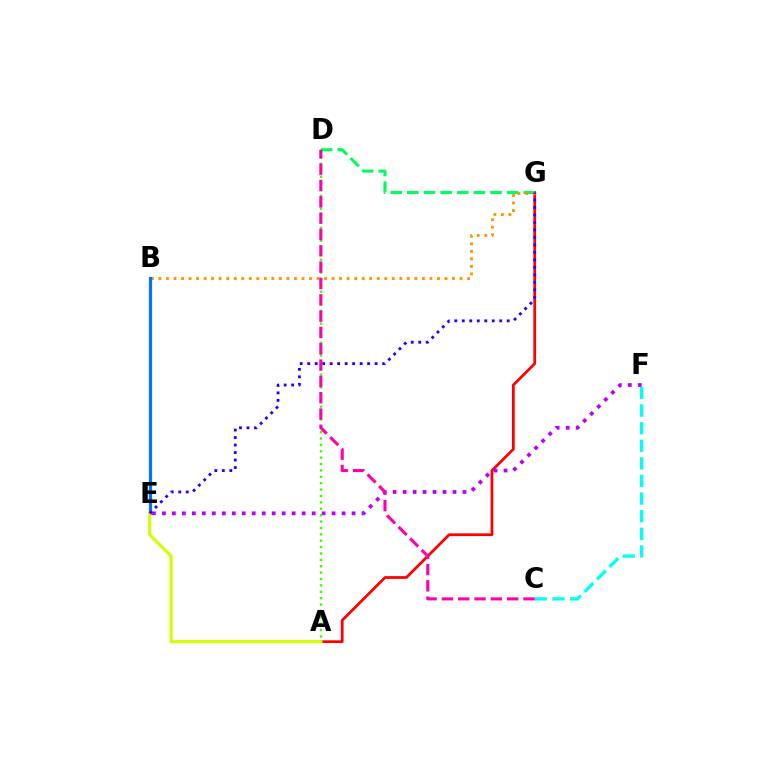{('A', 'G'): [{'color': '#ff0000', 'line_style': 'solid', 'thickness': 1.98}], ('D', 'G'): [{'color': '#00ff5c', 'line_style': 'dashed', 'thickness': 2.26}], ('E', 'F'): [{'color': '#b900ff', 'line_style': 'dotted', 'thickness': 2.71}], ('B', 'G'): [{'color': '#ff9400', 'line_style': 'dotted', 'thickness': 2.04}], ('C', 'F'): [{'color': '#00fff6', 'line_style': 'dashed', 'thickness': 2.39}], ('A', 'D'): [{'color': '#3dff00', 'line_style': 'dotted', 'thickness': 1.73}], ('B', 'E'): [{'color': '#0074ff', 'line_style': 'solid', 'thickness': 2.31}], ('A', 'E'): [{'color': '#d1ff00', 'line_style': 'solid', 'thickness': 2.26}], ('E', 'G'): [{'color': '#2500ff', 'line_style': 'dotted', 'thickness': 2.04}], ('C', 'D'): [{'color': '#ff00ac', 'line_style': 'dashed', 'thickness': 2.22}]}